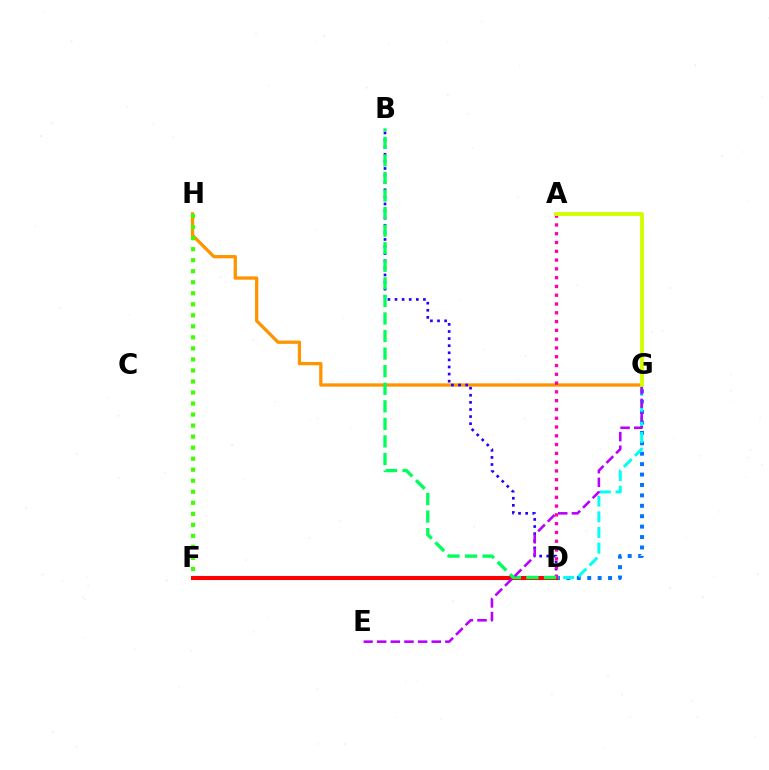{('G', 'H'): [{'color': '#ff9400', 'line_style': 'solid', 'thickness': 2.37}], ('B', 'D'): [{'color': '#2500ff', 'line_style': 'dotted', 'thickness': 1.93}, {'color': '#00ff5c', 'line_style': 'dashed', 'thickness': 2.39}], ('D', 'G'): [{'color': '#0074ff', 'line_style': 'dotted', 'thickness': 2.83}], ('F', 'G'): [{'color': '#00fff6', 'line_style': 'dashed', 'thickness': 2.13}], ('D', 'F'): [{'color': '#ff0000', 'line_style': 'solid', 'thickness': 2.94}], ('F', 'H'): [{'color': '#3dff00', 'line_style': 'dotted', 'thickness': 3.0}], ('A', 'D'): [{'color': '#ff00ac', 'line_style': 'dotted', 'thickness': 2.39}], ('E', 'G'): [{'color': '#b900ff', 'line_style': 'dashed', 'thickness': 1.85}], ('A', 'G'): [{'color': '#d1ff00', 'line_style': 'solid', 'thickness': 2.78}]}